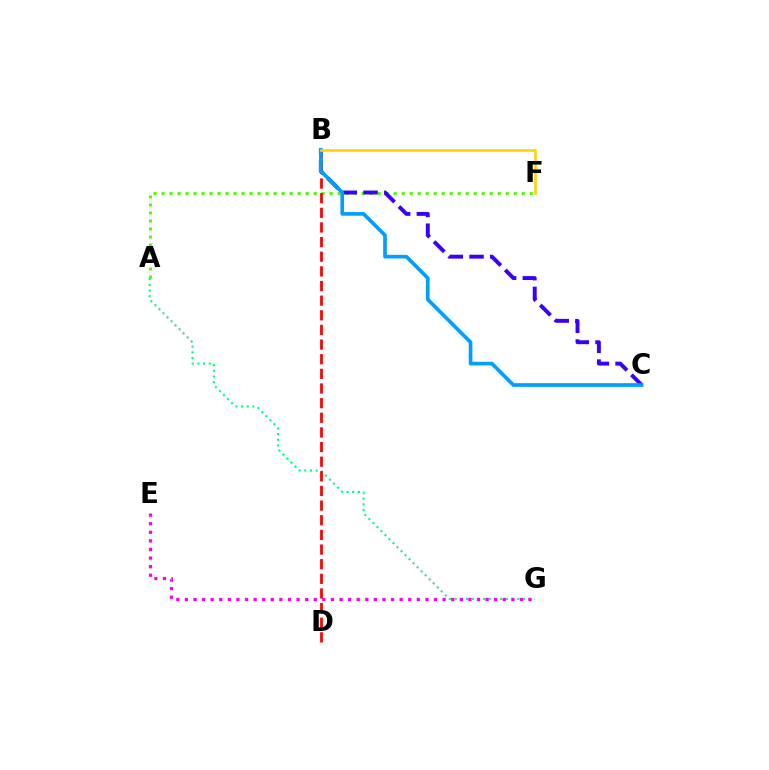{('A', 'G'): [{'color': '#00ff86', 'line_style': 'dotted', 'thickness': 1.55}], ('A', 'F'): [{'color': '#4fff00', 'line_style': 'dotted', 'thickness': 2.17}], ('B', 'C'): [{'color': '#3700ff', 'line_style': 'dashed', 'thickness': 2.82}, {'color': '#009eff', 'line_style': 'solid', 'thickness': 2.63}], ('E', 'G'): [{'color': '#ff00ed', 'line_style': 'dotted', 'thickness': 2.33}], ('B', 'D'): [{'color': '#ff0000', 'line_style': 'dashed', 'thickness': 1.99}], ('B', 'F'): [{'color': '#ffd500', 'line_style': 'solid', 'thickness': 1.89}]}